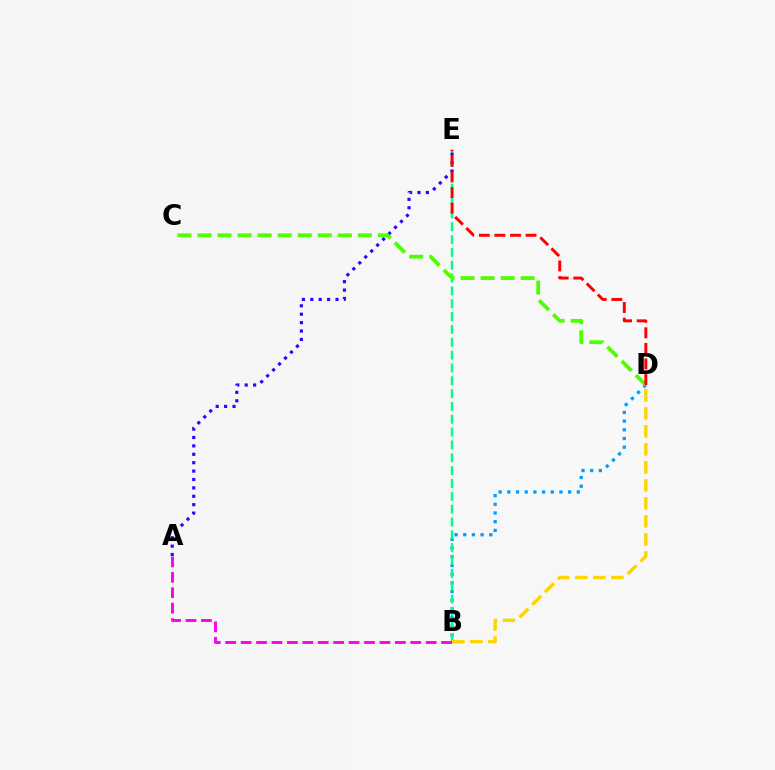{('B', 'D'): [{'color': '#009eff', 'line_style': 'dotted', 'thickness': 2.36}, {'color': '#ffd500', 'line_style': 'dashed', 'thickness': 2.45}], ('B', 'E'): [{'color': '#00ff86', 'line_style': 'dashed', 'thickness': 1.74}], ('A', 'E'): [{'color': '#3700ff', 'line_style': 'dotted', 'thickness': 2.28}], ('A', 'B'): [{'color': '#ff00ed', 'line_style': 'dashed', 'thickness': 2.1}], ('C', 'D'): [{'color': '#4fff00', 'line_style': 'dashed', 'thickness': 2.72}], ('D', 'E'): [{'color': '#ff0000', 'line_style': 'dashed', 'thickness': 2.12}]}